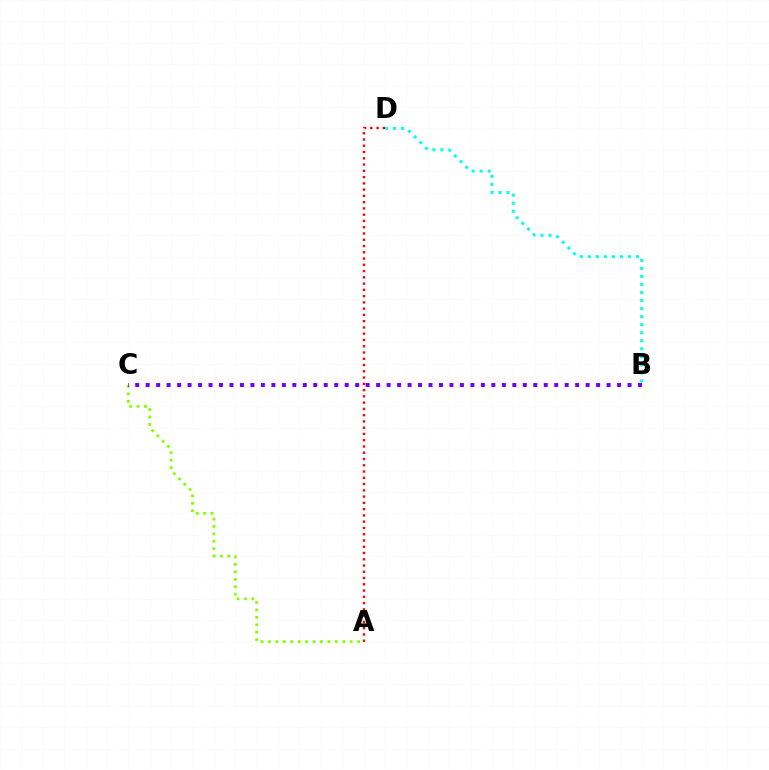{('A', 'C'): [{'color': '#84ff00', 'line_style': 'dotted', 'thickness': 2.02}], ('B', 'C'): [{'color': '#7200ff', 'line_style': 'dotted', 'thickness': 2.85}], ('A', 'D'): [{'color': '#ff0000', 'line_style': 'dotted', 'thickness': 1.7}], ('B', 'D'): [{'color': '#00fff6', 'line_style': 'dotted', 'thickness': 2.18}]}